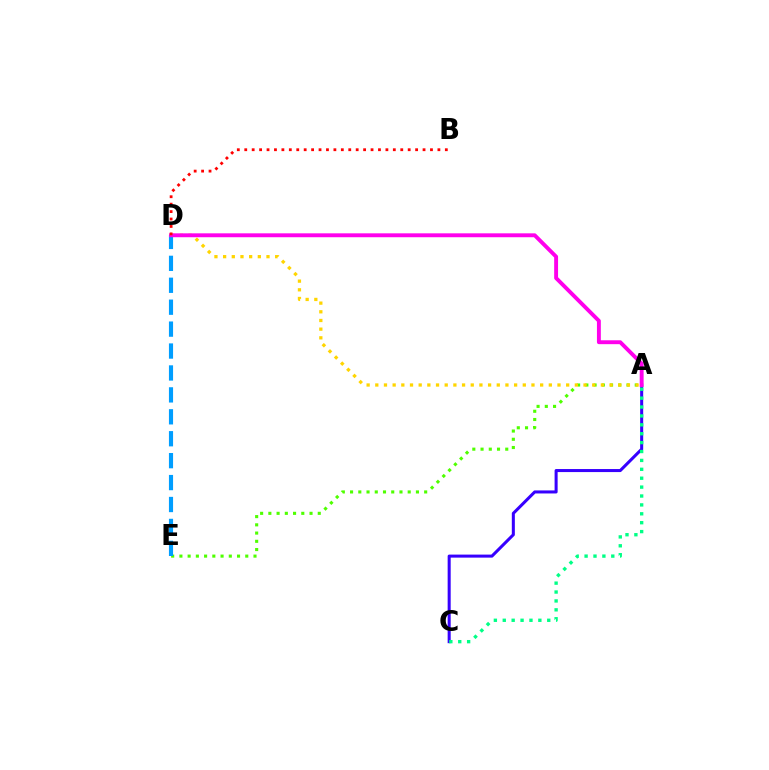{('A', 'E'): [{'color': '#4fff00', 'line_style': 'dotted', 'thickness': 2.24}], ('A', 'C'): [{'color': '#3700ff', 'line_style': 'solid', 'thickness': 2.19}, {'color': '#00ff86', 'line_style': 'dotted', 'thickness': 2.42}], ('D', 'E'): [{'color': '#009eff', 'line_style': 'dashed', 'thickness': 2.98}], ('A', 'D'): [{'color': '#ffd500', 'line_style': 'dotted', 'thickness': 2.36}, {'color': '#ff00ed', 'line_style': 'solid', 'thickness': 2.8}], ('B', 'D'): [{'color': '#ff0000', 'line_style': 'dotted', 'thickness': 2.02}]}